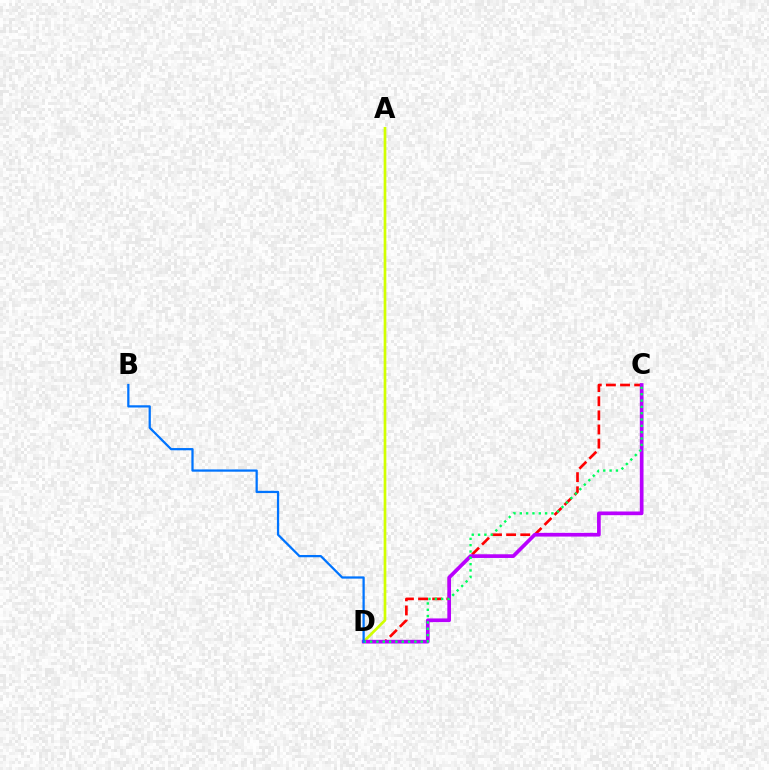{('A', 'D'): [{'color': '#d1ff00', 'line_style': 'solid', 'thickness': 1.93}], ('C', 'D'): [{'color': '#ff0000', 'line_style': 'dashed', 'thickness': 1.92}, {'color': '#b900ff', 'line_style': 'solid', 'thickness': 2.65}, {'color': '#00ff5c', 'line_style': 'dotted', 'thickness': 1.72}], ('B', 'D'): [{'color': '#0074ff', 'line_style': 'solid', 'thickness': 1.62}]}